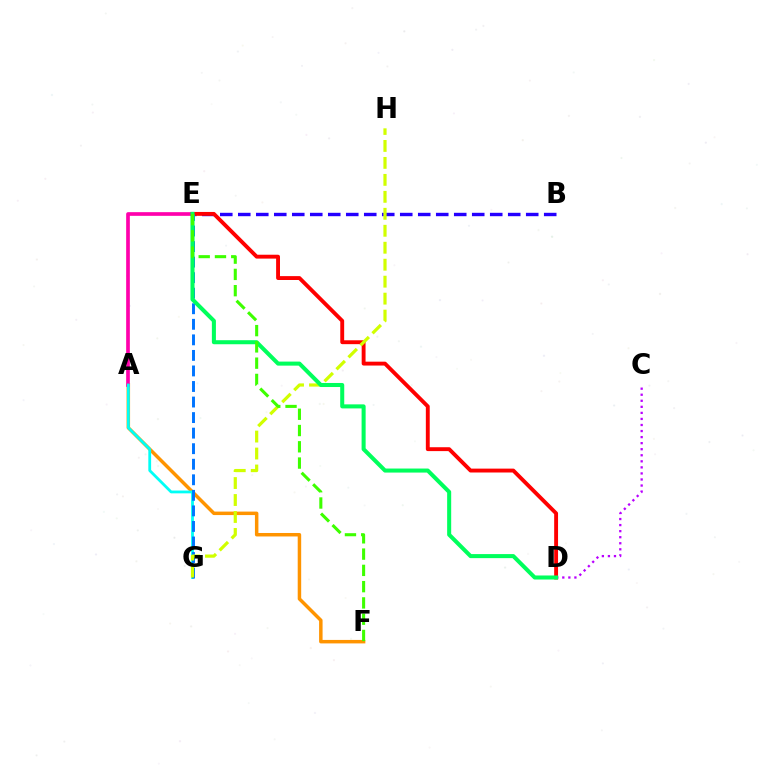{('A', 'F'): [{'color': '#ff9400', 'line_style': 'solid', 'thickness': 2.5}], ('B', 'E'): [{'color': '#2500ff', 'line_style': 'dashed', 'thickness': 2.44}], ('A', 'E'): [{'color': '#ff00ac', 'line_style': 'solid', 'thickness': 2.65}], ('D', 'E'): [{'color': '#ff0000', 'line_style': 'solid', 'thickness': 2.79}, {'color': '#00ff5c', 'line_style': 'solid', 'thickness': 2.91}], ('C', 'D'): [{'color': '#b900ff', 'line_style': 'dotted', 'thickness': 1.64}], ('A', 'G'): [{'color': '#00fff6', 'line_style': 'solid', 'thickness': 2.01}], ('E', 'G'): [{'color': '#0074ff', 'line_style': 'dashed', 'thickness': 2.11}], ('G', 'H'): [{'color': '#d1ff00', 'line_style': 'dashed', 'thickness': 2.31}], ('E', 'F'): [{'color': '#3dff00', 'line_style': 'dashed', 'thickness': 2.21}]}